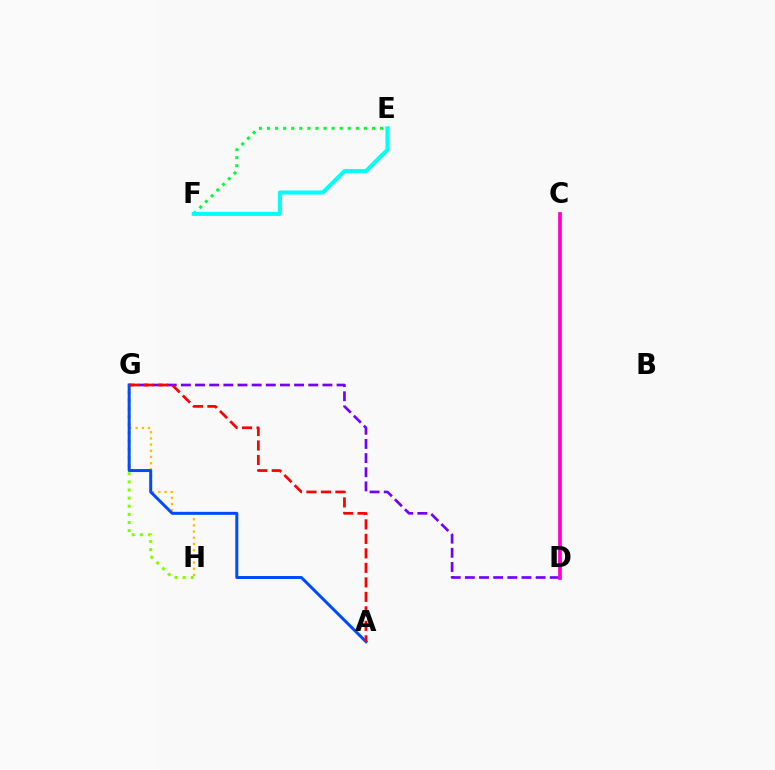{('D', 'G'): [{'color': '#7200ff', 'line_style': 'dashed', 'thickness': 1.92}], ('C', 'D'): [{'color': '#ff00cf', 'line_style': 'solid', 'thickness': 2.68}], ('E', 'F'): [{'color': '#00ff39', 'line_style': 'dotted', 'thickness': 2.19}, {'color': '#00fff6', 'line_style': 'solid', 'thickness': 2.91}], ('G', 'H'): [{'color': '#84ff00', 'line_style': 'dotted', 'thickness': 2.21}, {'color': '#ffbd00', 'line_style': 'dotted', 'thickness': 1.68}], ('A', 'G'): [{'color': '#004bff', 'line_style': 'solid', 'thickness': 2.16}, {'color': '#ff0000', 'line_style': 'dashed', 'thickness': 1.97}]}